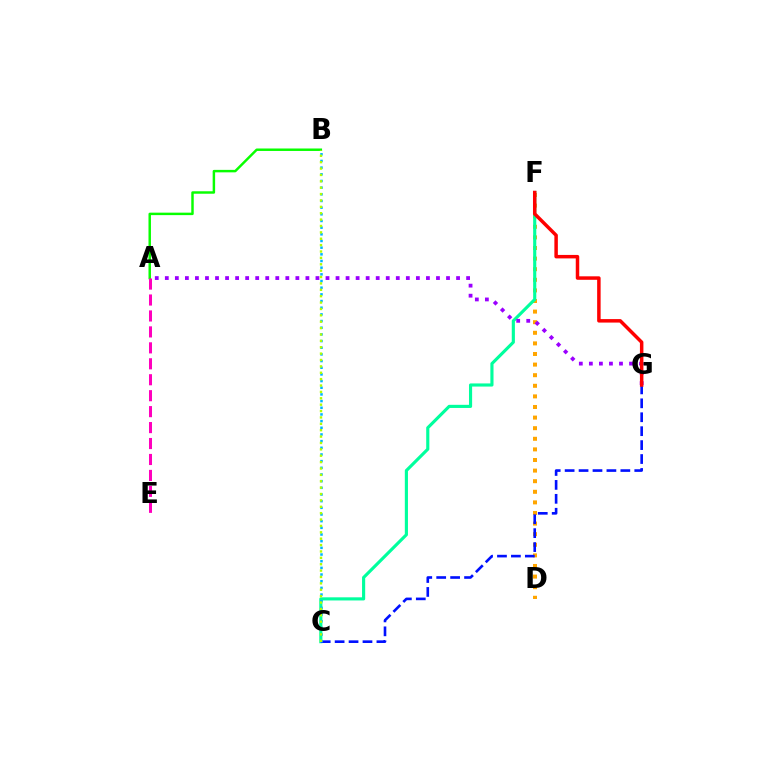{('D', 'F'): [{'color': '#ffa500', 'line_style': 'dotted', 'thickness': 2.88}], ('C', 'F'): [{'color': '#00ff9d', 'line_style': 'solid', 'thickness': 2.26}], ('A', 'B'): [{'color': '#08ff00', 'line_style': 'solid', 'thickness': 1.77}], ('C', 'G'): [{'color': '#0010ff', 'line_style': 'dashed', 'thickness': 1.89}], ('A', 'G'): [{'color': '#9b00ff', 'line_style': 'dotted', 'thickness': 2.73}], ('F', 'G'): [{'color': '#ff0000', 'line_style': 'solid', 'thickness': 2.51}], ('A', 'E'): [{'color': '#ff00bd', 'line_style': 'dashed', 'thickness': 2.17}], ('B', 'C'): [{'color': '#00b5ff', 'line_style': 'dotted', 'thickness': 1.81}, {'color': '#b3ff00', 'line_style': 'dotted', 'thickness': 1.73}]}